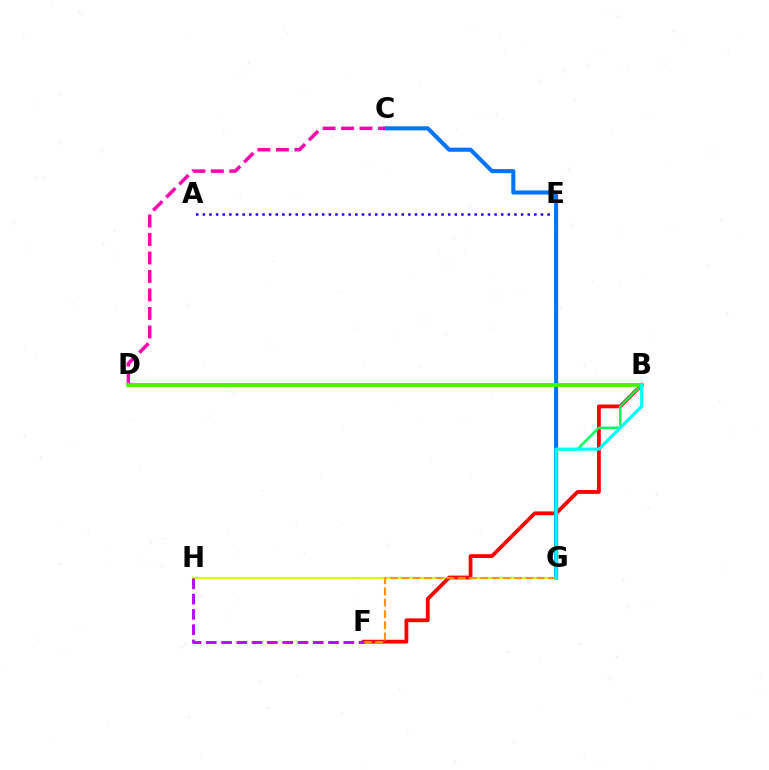{('A', 'E'): [{'color': '#2500ff', 'line_style': 'dotted', 'thickness': 1.8}], ('G', 'H'): [{'color': '#d1ff00', 'line_style': 'solid', 'thickness': 1.54}], ('B', 'F'): [{'color': '#ff0000', 'line_style': 'solid', 'thickness': 2.74}], ('B', 'G'): [{'color': '#00ff5c', 'line_style': 'solid', 'thickness': 1.78}, {'color': '#00fff6', 'line_style': 'solid', 'thickness': 2.29}], ('C', 'G'): [{'color': '#0074ff', 'line_style': 'solid', 'thickness': 2.94}], ('C', 'D'): [{'color': '#ff00ac', 'line_style': 'dashed', 'thickness': 2.51}], ('B', 'D'): [{'color': '#3dff00', 'line_style': 'solid', 'thickness': 2.77}], ('F', 'G'): [{'color': '#ff9400', 'line_style': 'dashed', 'thickness': 1.53}], ('F', 'H'): [{'color': '#b900ff', 'line_style': 'dashed', 'thickness': 2.08}]}